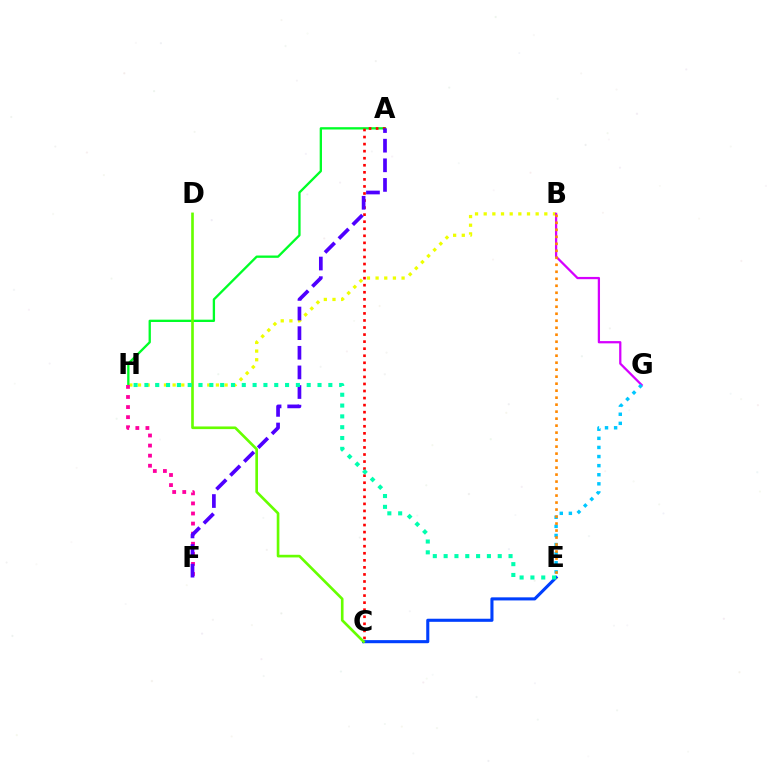{('B', 'H'): [{'color': '#eeff00', 'line_style': 'dotted', 'thickness': 2.35}], ('A', 'H'): [{'color': '#00ff27', 'line_style': 'solid', 'thickness': 1.67}], ('B', 'G'): [{'color': '#d600ff', 'line_style': 'solid', 'thickness': 1.63}], ('F', 'H'): [{'color': '#ff00a0', 'line_style': 'dotted', 'thickness': 2.74}], ('A', 'C'): [{'color': '#ff0000', 'line_style': 'dotted', 'thickness': 1.92}], ('C', 'E'): [{'color': '#003fff', 'line_style': 'solid', 'thickness': 2.22}], ('E', 'G'): [{'color': '#00c7ff', 'line_style': 'dotted', 'thickness': 2.47}], ('B', 'E'): [{'color': '#ff8800', 'line_style': 'dotted', 'thickness': 1.9}], ('C', 'D'): [{'color': '#66ff00', 'line_style': 'solid', 'thickness': 1.91}], ('A', 'F'): [{'color': '#4f00ff', 'line_style': 'dashed', 'thickness': 2.67}], ('E', 'H'): [{'color': '#00ffaf', 'line_style': 'dotted', 'thickness': 2.94}]}